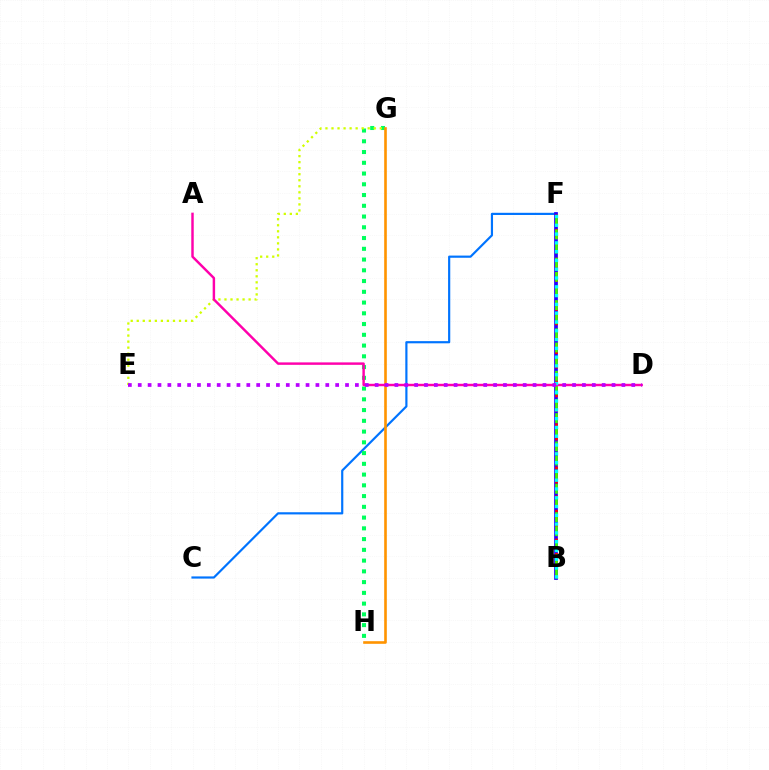{('C', 'F'): [{'color': '#0074ff', 'line_style': 'solid', 'thickness': 1.57}], ('B', 'F'): [{'color': '#2500ff', 'line_style': 'solid', 'thickness': 2.7}, {'color': '#ff0000', 'line_style': 'dotted', 'thickness': 1.96}, {'color': '#3dff00', 'line_style': 'dashed', 'thickness': 1.92}, {'color': '#00fff6', 'line_style': 'dotted', 'thickness': 2.39}], ('G', 'H'): [{'color': '#00ff5c', 'line_style': 'dotted', 'thickness': 2.92}, {'color': '#ff9400', 'line_style': 'solid', 'thickness': 1.89}], ('E', 'G'): [{'color': '#d1ff00', 'line_style': 'dotted', 'thickness': 1.64}], ('A', 'D'): [{'color': '#ff00ac', 'line_style': 'solid', 'thickness': 1.76}], ('D', 'E'): [{'color': '#b900ff', 'line_style': 'dotted', 'thickness': 2.68}]}